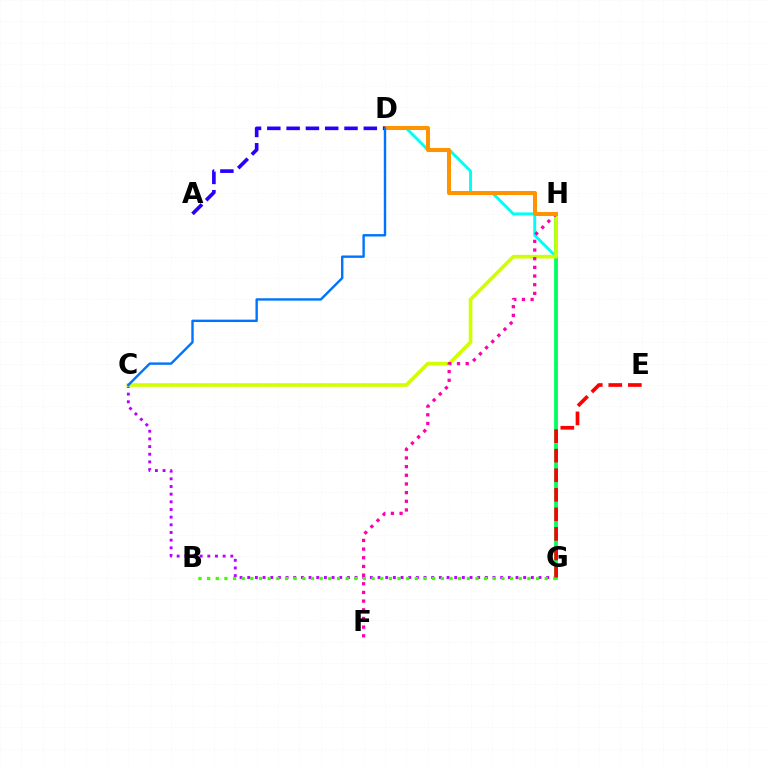{('C', 'G'): [{'color': '#b900ff', 'line_style': 'dotted', 'thickness': 2.08}], ('D', 'G'): [{'color': '#00fff6', 'line_style': 'solid', 'thickness': 2.11}], ('G', 'H'): [{'color': '#00ff5c', 'line_style': 'solid', 'thickness': 2.65}], ('B', 'G'): [{'color': '#3dff00', 'line_style': 'dotted', 'thickness': 2.35}], ('C', 'H'): [{'color': '#d1ff00', 'line_style': 'solid', 'thickness': 2.62}], ('F', 'H'): [{'color': '#ff00ac', 'line_style': 'dotted', 'thickness': 2.36}], ('D', 'H'): [{'color': '#ff9400', 'line_style': 'solid', 'thickness': 2.91}], ('E', 'G'): [{'color': '#ff0000', 'line_style': 'dashed', 'thickness': 2.66}], ('A', 'D'): [{'color': '#2500ff', 'line_style': 'dashed', 'thickness': 2.62}], ('C', 'D'): [{'color': '#0074ff', 'line_style': 'solid', 'thickness': 1.73}]}